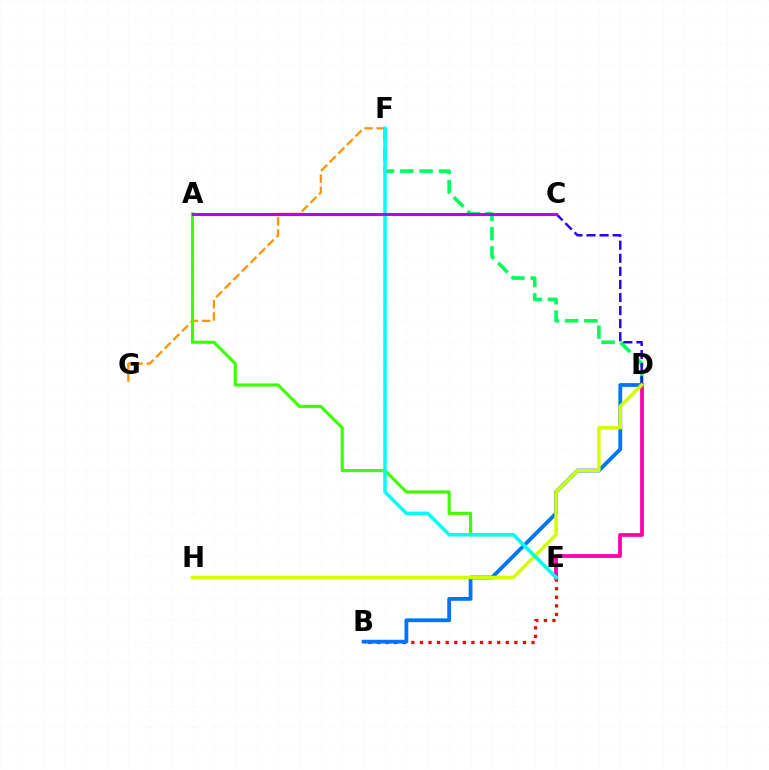{('B', 'E'): [{'color': '#ff0000', 'line_style': 'dotted', 'thickness': 2.33}], ('B', 'D'): [{'color': '#0074ff', 'line_style': 'solid', 'thickness': 2.74}], ('D', 'F'): [{'color': '#00ff5c', 'line_style': 'dashed', 'thickness': 2.62}], ('D', 'E'): [{'color': '#ff00ac', 'line_style': 'solid', 'thickness': 2.71}], ('F', 'G'): [{'color': '#ff9400', 'line_style': 'dashed', 'thickness': 1.65}], ('C', 'D'): [{'color': '#2500ff', 'line_style': 'dashed', 'thickness': 1.78}], ('A', 'E'): [{'color': '#3dff00', 'line_style': 'solid', 'thickness': 2.25}], ('D', 'H'): [{'color': '#d1ff00', 'line_style': 'solid', 'thickness': 2.51}], ('E', 'F'): [{'color': '#00fff6', 'line_style': 'solid', 'thickness': 2.51}], ('A', 'C'): [{'color': '#b900ff', 'line_style': 'solid', 'thickness': 2.22}]}